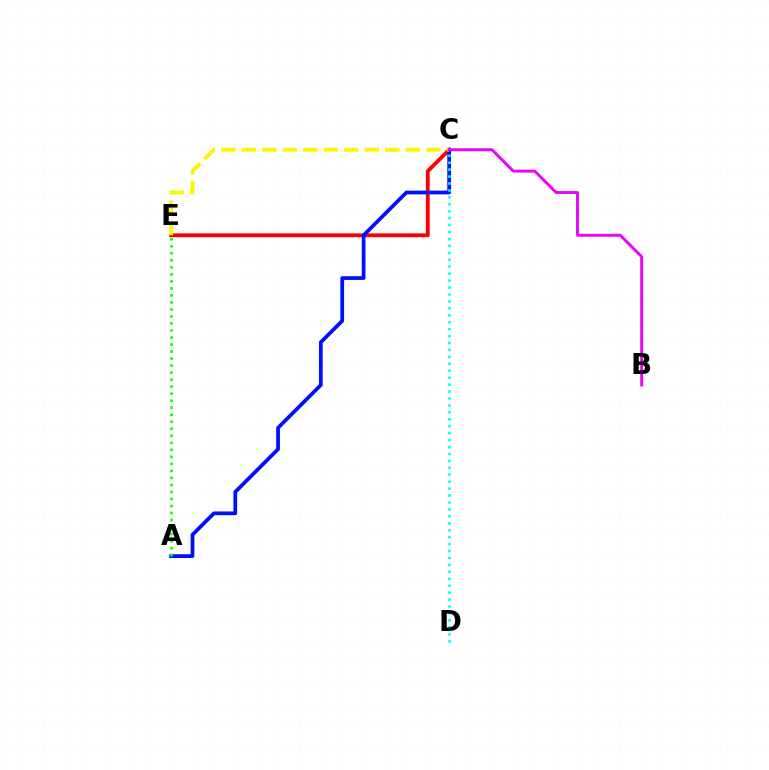{('C', 'E'): [{'color': '#ff0000', 'line_style': 'solid', 'thickness': 2.76}, {'color': '#fcf500', 'line_style': 'dashed', 'thickness': 2.79}], ('A', 'C'): [{'color': '#0010ff', 'line_style': 'solid', 'thickness': 2.7}], ('B', 'C'): [{'color': '#ee00ff', 'line_style': 'solid', 'thickness': 2.11}], ('A', 'E'): [{'color': '#08ff00', 'line_style': 'dotted', 'thickness': 1.91}], ('C', 'D'): [{'color': '#00fff6', 'line_style': 'dotted', 'thickness': 1.88}]}